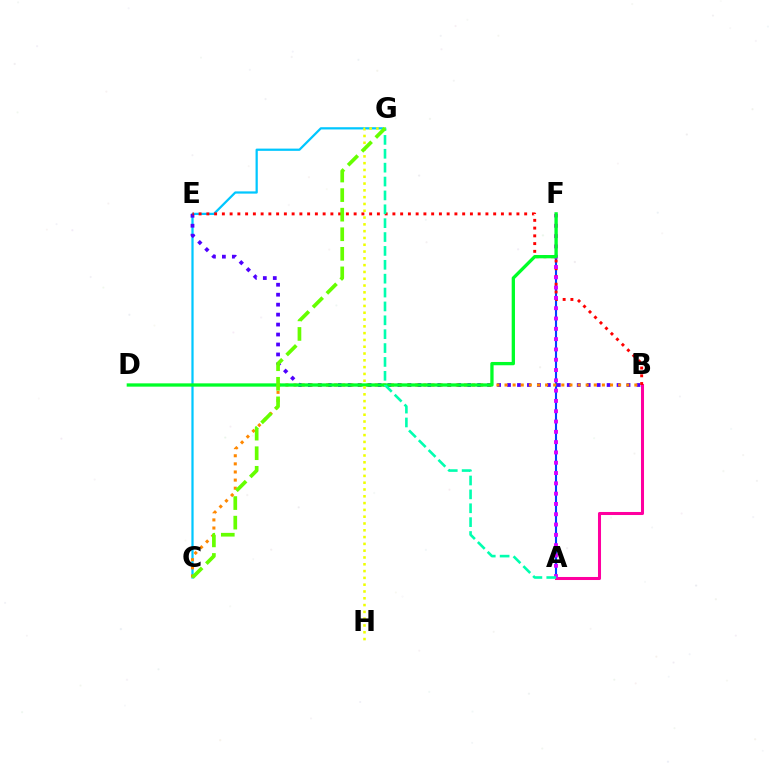{('A', 'F'): [{'color': '#003fff', 'line_style': 'solid', 'thickness': 1.51}, {'color': '#d600ff', 'line_style': 'dotted', 'thickness': 2.8}], ('A', 'B'): [{'color': '#ff00a0', 'line_style': 'solid', 'thickness': 2.19}], ('C', 'G'): [{'color': '#00c7ff', 'line_style': 'solid', 'thickness': 1.61}, {'color': '#66ff00', 'line_style': 'dashed', 'thickness': 2.66}], ('B', 'E'): [{'color': '#4f00ff', 'line_style': 'dotted', 'thickness': 2.71}, {'color': '#ff0000', 'line_style': 'dotted', 'thickness': 2.11}], ('B', 'C'): [{'color': '#ff8800', 'line_style': 'dotted', 'thickness': 2.2}], ('D', 'F'): [{'color': '#00ff27', 'line_style': 'solid', 'thickness': 2.37}], ('G', 'H'): [{'color': '#eeff00', 'line_style': 'dotted', 'thickness': 1.85}], ('A', 'G'): [{'color': '#00ffaf', 'line_style': 'dashed', 'thickness': 1.89}]}